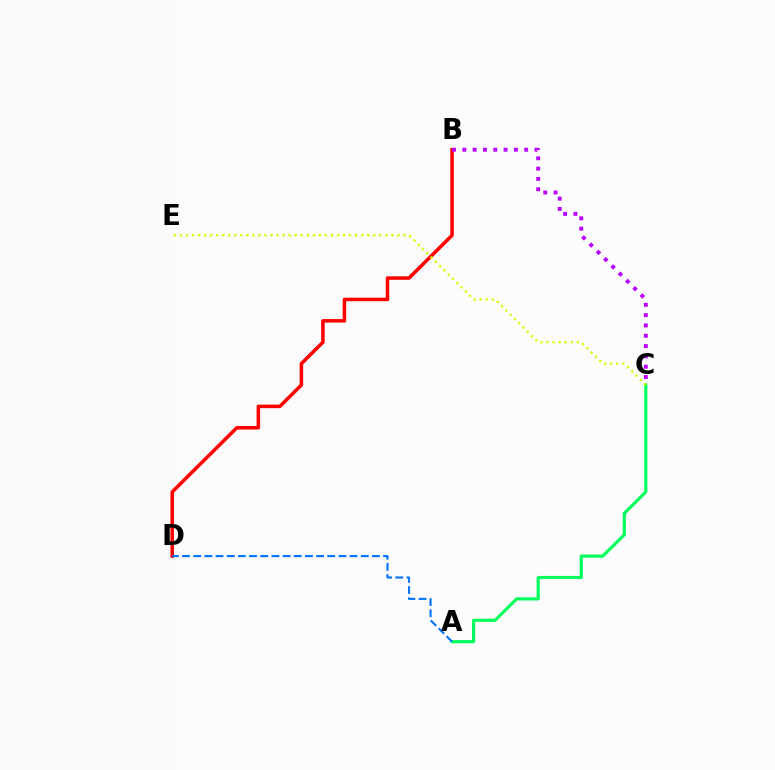{('B', 'D'): [{'color': '#ff0000', 'line_style': 'solid', 'thickness': 2.53}], ('A', 'C'): [{'color': '#00ff5c', 'line_style': 'solid', 'thickness': 2.26}], ('B', 'C'): [{'color': '#b900ff', 'line_style': 'dotted', 'thickness': 2.8}], ('A', 'D'): [{'color': '#0074ff', 'line_style': 'dashed', 'thickness': 1.52}], ('C', 'E'): [{'color': '#d1ff00', 'line_style': 'dotted', 'thickness': 1.64}]}